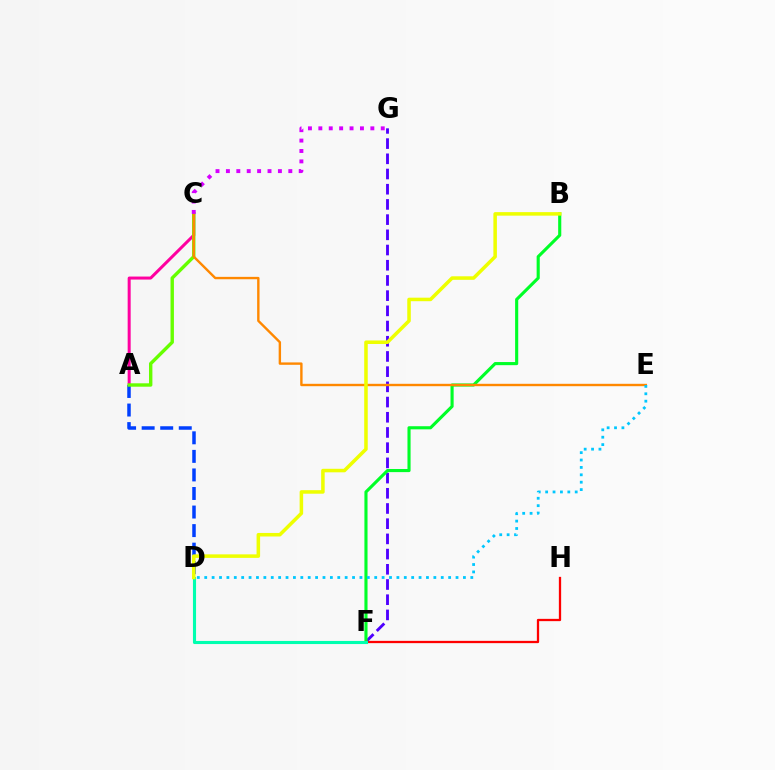{('F', 'G'): [{'color': '#4f00ff', 'line_style': 'dashed', 'thickness': 2.07}], ('B', 'F'): [{'color': '#00ff27', 'line_style': 'solid', 'thickness': 2.24}], ('F', 'H'): [{'color': '#ff0000', 'line_style': 'solid', 'thickness': 1.64}], ('A', 'C'): [{'color': '#ff00a0', 'line_style': 'solid', 'thickness': 2.17}, {'color': '#66ff00', 'line_style': 'solid', 'thickness': 2.45}], ('A', 'D'): [{'color': '#003fff', 'line_style': 'dashed', 'thickness': 2.52}], ('D', 'F'): [{'color': '#00ffaf', 'line_style': 'solid', 'thickness': 2.23}], ('C', 'E'): [{'color': '#ff8800', 'line_style': 'solid', 'thickness': 1.72}], ('D', 'E'): [{'color': '#00c7ff', 'line_style': 'dotted', 'thickness': 2.01}], ('C', 'G'): [{'color': '#d600ff', 'line_style': 'dotted', 'thickness': 2.83}], ('B', 'D'): [{'color': '#eeff00', 'line_style': 'solid', 'thickness': 2.54}]}